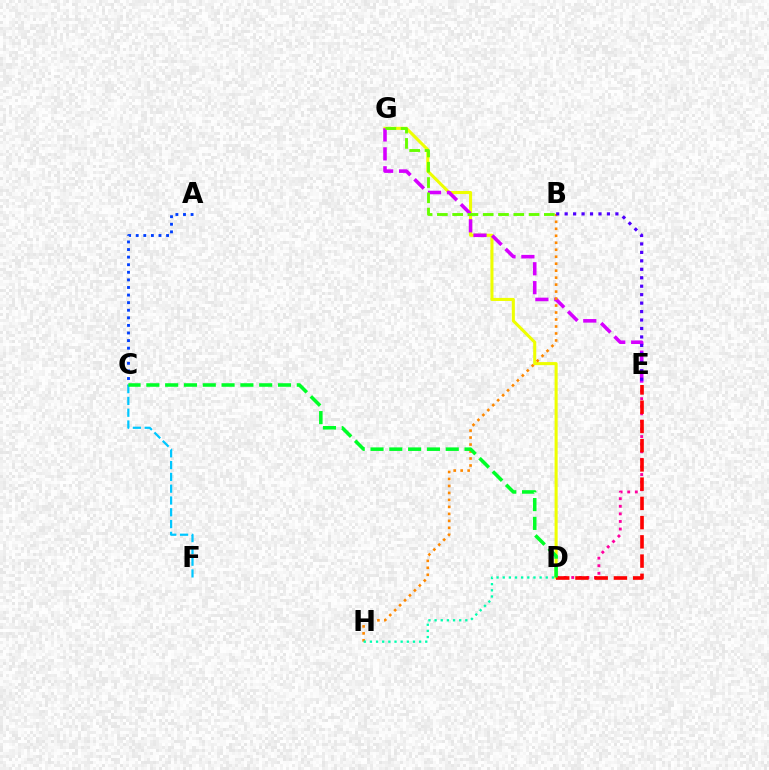{('D', 'G'): [{'color': '#eeff00', 'line_style': 'solid', 'thickness': 2.21}], ('A', 'C'): [{'color': '#003fff', 'line_style': 'dotted', 'thickness': 2.06}], ('D', 'E'): [{'color': '#ff00a0', 'line_style': 'dotted', 'thickness': 2.06}, {'color': '#ff0000', 'line_style': 'dashed', 'thickness': 2.61}], ('C', 'F'): [{'color': '#00c7ff', 'line_style': 'dashed', 'thickness': 1.6}], ('E', 'G'): [{'color': '#d600ff', 'line_style': 'dashed', 'thickness': 2.57}], ('B', 'H'): [{'color': '#ff8800', 'line_style': 'dotted', 'thickness': 1.9}], ('B', 'E'): [{'color': '#4f00ff', 'line_style': 'dotted', 'thickness': 2.3}], ('B', 'G'): [{'color': '#66ff00', 'line_style': 'dashed', 'thickness': 2.08}], ('C', 'D'): [{'color': '#00ff27', 'line_style': 'dashed', 'thickness': 2.55}], ('D', 'H'): [{'color': '#00ffaf', 'line_style': 'dotted', 'thickness': 1.67}]}